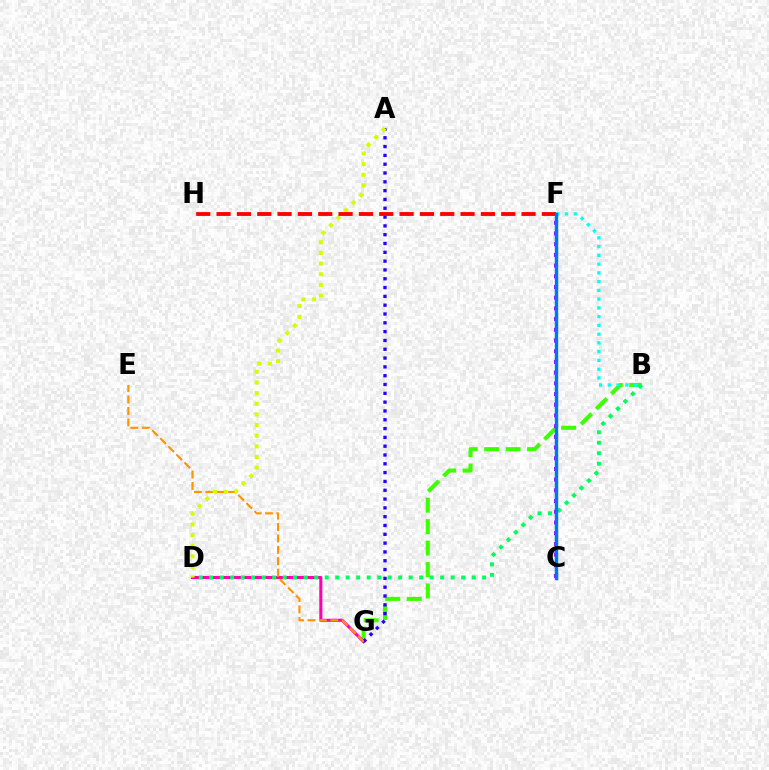{('B', 'G'): [{'color': '#3dff00', 'line_style': 'dashed', 'thickness': 2.92}], ('D', 'G'): [{'color': '#ff00ac', 'line_style': 'solid', 'thickness': 2.21}], ('A', 'G'): [{'color': '#2500ff', 'line_style': 'dotted', 'thickness': 2.39}], ('B', 'D'): [{'color': '#00ff5c', 'line_style': 'dotted', 'thickness': 2.85}], ('E', 'G'): [{'color': '#ff9400', 'line_style': 'dashed', 'thickness': 1.55}], ('A', 'D'): [{'color': '#d1ff00', 'line_style': 'dotted', 'thickness': 2.89}], ('F', 'H'): [{'color': '#ff0000', 'line_style': 'dashed', 'thickness': 2.76}], ('B', 'F'): [{'color': '#00fff6', 'line_style': 'dotted', 'thickness': 2.38}], ('C', 'F'): [{'color': '#b900ff', 'line_style': 'dotted', 'thickness': 2.91}, {'color': '#0074ff', 'line_style': 'solid', 'thickness': 2.47}]}